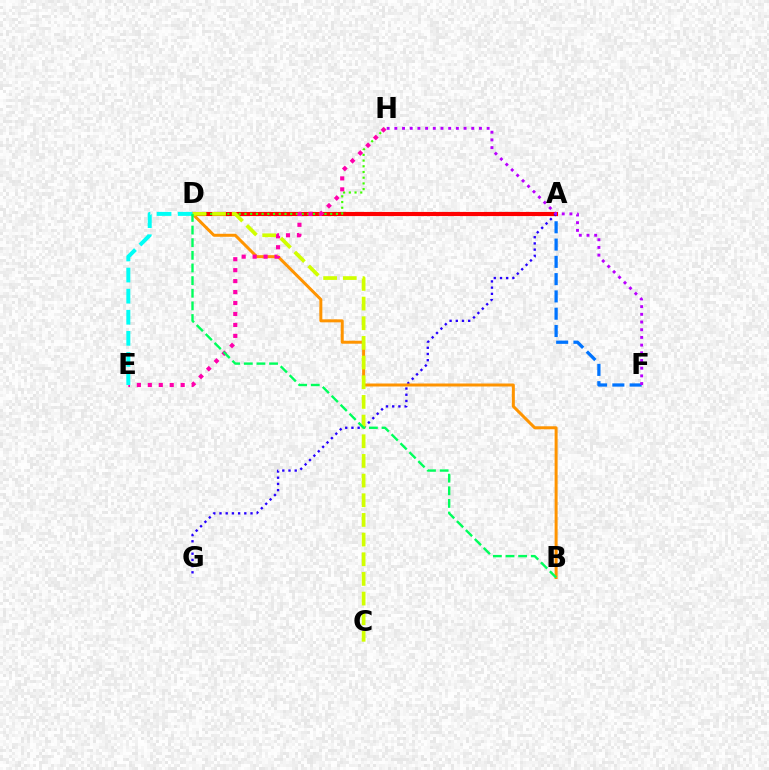{('A', 'F'): [{'color': '#0074ff', 'line_style': 'dashed', 'thickness': 2.35}], ('A', 'D'): [{'color': '#ff0000', 'line_style': 'solid', 'thickness': 2.98}], ('D', 'H'): [{'color': '#3dff00', 'line_style': 'dotted', 'thickness': 1.55}], ('A', 'G'): [{'color': '#2500ff', 'line_style': 'dotted', 'thickness': 1.69}], ('B', 'D'): [{'color': '#ff9400', 'line_style': 'solid', 'thickness': 2.16}, {'color': '#00ff5c', 'line_style': 'dashed', 'thickness': 1.72}], ('E', 'H'): [{'color': '#ff00ac', 'line_style': 'dotted', 'thickness': 2.98}], ('C', 'D'): [{'color': '#d1ff00', 'line_style': 'dashed', 'thickness': 2.67}], ('D', 'E'): [{'color': '#00fff6', 'line_style': 'dashed', 'thickness': 2.87}], ('F', 'H'): [{'color': '#b900ff', 'line_style': 'dotted', 'thickness': 2.09}]}